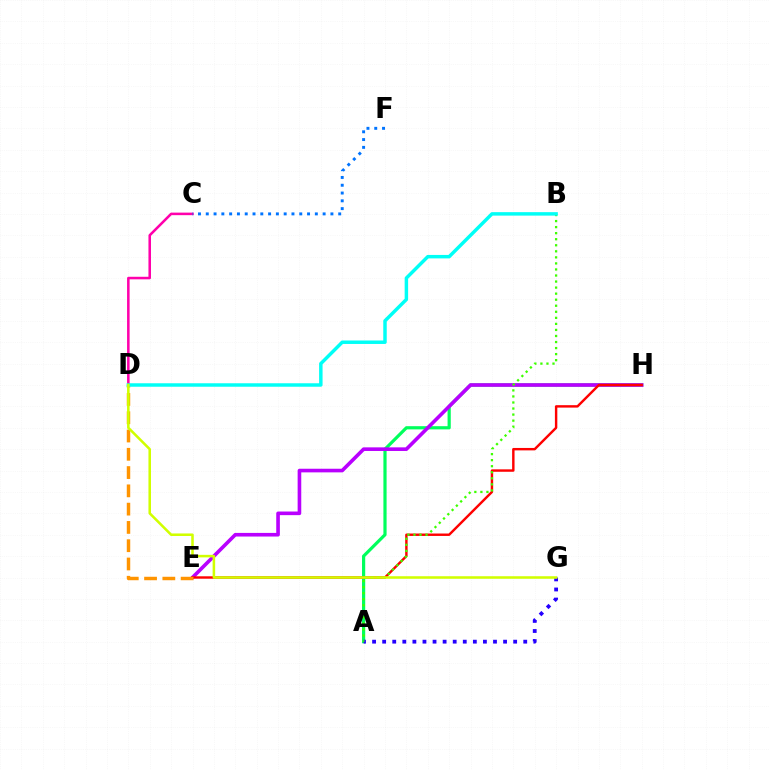{('A', 'H'): [{'color': '#00ff5c', 'line_style': 'solid', 'thickness': 2.3}], ('C', 'D'): [{'color': '#ff00ac', 'line_style': 'solid', 'thickness': 1.83}], ('A', 'G'): [{'color': '#2500ff', 'line_style': 'dotted', 'thickness': 2.74}], ('E', 'H'): [{'color': '#b900ff', 'line_style': 'solid', 'thickness': 2.61}, {'color': '#ff0000', 'line_style': 'solid', 'thickness': 1.75}], ('D', 'E'): [{'color': '#ff9400', 'line_style': 'dashed', 'thickness': 2.48}], ('A', 'B'): [{'color': '#3dff00', 'line_style': 'dotted', 'thickness': 1.64}], ('B', 'D'): [{'color': '#00fff6', 'line_style': 'solid', 'thickness': 2.5}], ('D', 'G'): [{'color': '#d1ff00', 'line_style': 'solid', 'thickness': 1.83}], ('C', 'F'): [{'color': '#0074ff', 'line_style': 'dotted', 'thickness': 2.12}]}